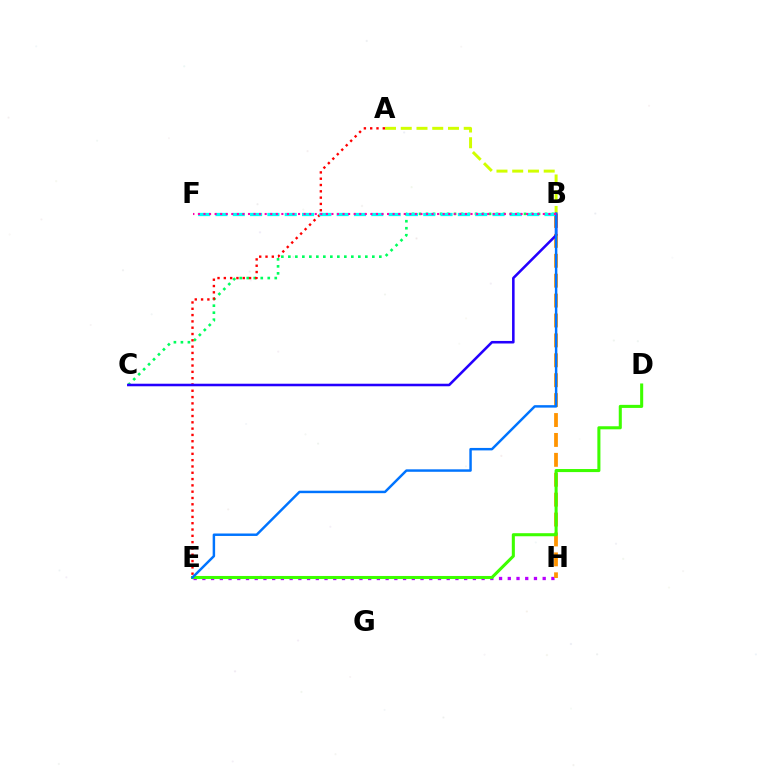{('E', 'H'): [{'color': '#b900ff', 'line_style': 'dotted', 'thickness': 2.37}], ('B', 'H'): [{'color': '#ff9400', 'line_style': 'dashed', 'thickness': 2.7}], ('B', 'C'): [{'color': '#00ff5c', 'line_style': 'dotted', 'thickness': 1.9}, {'color': '#2500ff', 'line_style': 'solid', 'thickness': 1.84}], ('A', 'B'): [{'color': '#d1ff00', 'line_style': 'dashed', 'thickness': 2.14}], ('A', 'E'): [{'color': '#ff0000', 'line_style': 'dotted', 'thickness': 1.71}], ('B', 'F'): [{'color': '#00fff6', 'line_style': 'dashed', 'thickness': 2.35}, {'color': '#ff00ac', 'line_style': 'dotted', 'thickness': 1.51}], ('D', 'E'): [{'color': '#3dff00', 'line_style': 'solid', 'thickness': 2.2}], ('B', 'E'): [{'color': '#0074ff', 'line_style': 'solid', 'thickness': 1.77}]}